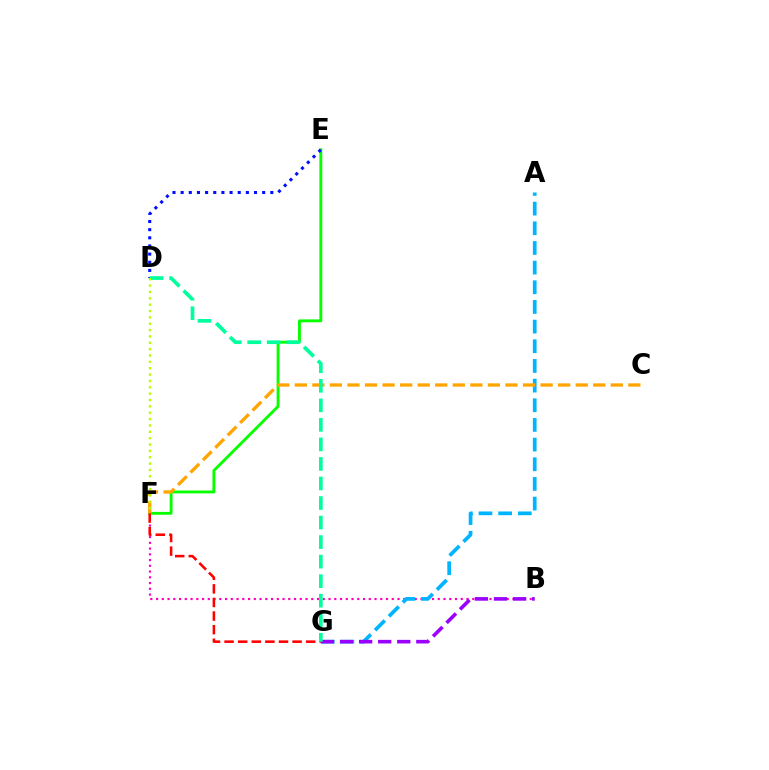{('E', 'F'): [{'color': '#08ff00', 'line_style': 'solid', 'thickness': 2.07}], ('D', 'E'): [{'color': '#0010ff', 'line_style': 'dotted', 'thickness': 2.21}], ('B', 'F'): [{'color': '#ff00bd', 'line_style': 'dotted', 'thickness': 1.56}], ('F', 'G'): [{'color': '#ff0000', 'line_style': 'dashed', 'thickness': 1.85}], ('A', 'G'): [{'color': '#00b5ff', 'line_style': 'dashed', 'thickness': 2.67}], ('C', 'F'): [{'color': '#ffa500', 'line_style': 'dashed', 'thickness': 2.38}], ('B', 'G'): [{'color': '#9b00ff', 'line_style': 'dashed', 'thickness': 2.59}], ('D', 'G'): [{'color': '#00ff9d', 'line_style': 'dashed', 'thickness': 2.65}], ('D', 'F'): [{'color': '#b3ff00', 'line_style': 'dotted', 'thickness': 1.73}]}